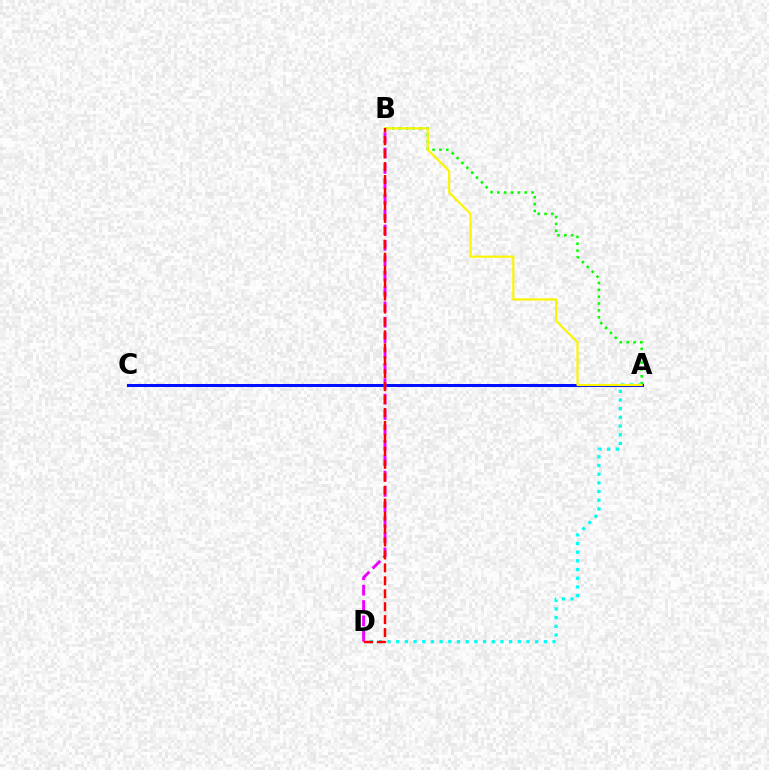{('A', 'B'): [{'color': '#08ff00', 'line_style': 'dotted', 'thickness': 1.87}, {'color': '#fcf500', 'line_style': 'solid', 'thickness': 1.56}], ('A', 'D'): [{'color': '#00fff6', 'line_style': 'dotted', 'thickness': 2.36}], ('A', 'C'): [{'color': '#0010ff', 'line_style': 'solid', 'thickness': 2.17}], ('B', 'D'): [{'color': '#ee00ff', 'line_style': 'dashed', 'thickness': 2.09}, {'color': '#ff0000', 'line_style': 'dashed', 'thickness': 1.76}]}